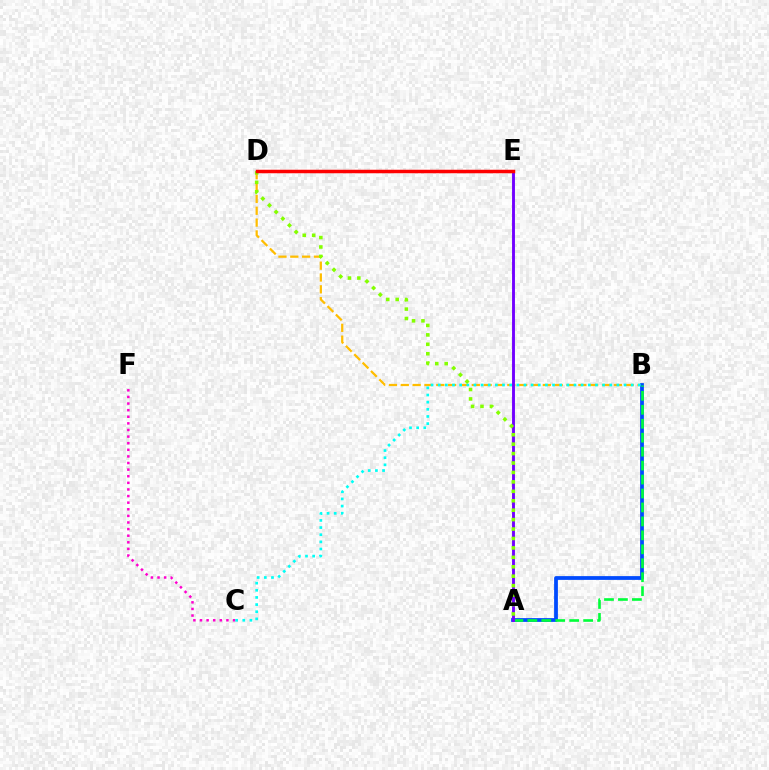{('B', 'D'): [{'color': '#ffbd00', 'line_style': 'dashed', 'thickness': 1.61}], ('A', 'B'): [{'color': '#004bff', 'line_style': 'solid', 'thickness': 2.71}, {'color': '#00ff39', 'line_style': 'dashed', 'thickness': 1.9}], ('C', 'F'): [{'color': '#ff00cf', 'line_style': 'dotted', 'thickness': 1.8}], ('B', 'C'): [{'color': '#00fff6', 'line_style': 'dotted', 'thickness': 1.94}], ('A', 'E'): [{'color': '#7200ff', 'line_style': 'solid', 'thickness': 2.08}], ('A', 'D'): [{'color': '#84ff00', 'line_style': 'dotted', 'thickness': 2.56}], ('D', 'E'): [{'color': '#ff0000', 'line_style': 'solid', 'thickness': 2.52}]}